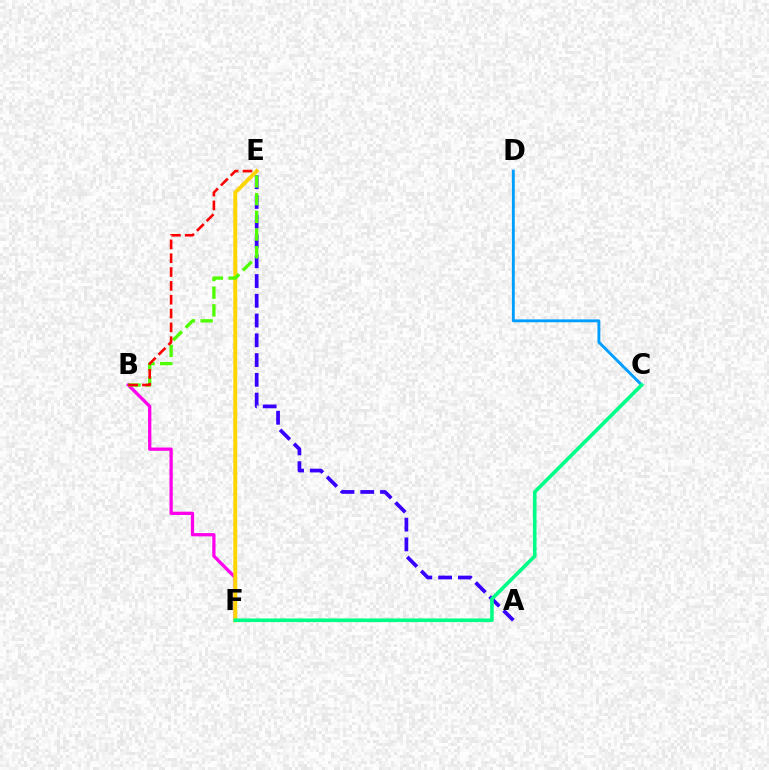{('C', 'D'): [{'color': '#009eff', 'line_style': 'solid', 'thickness': 2.07}], ('A', 'E'): [{'color': '#3700ff', 'line_style': 'dashed', 'thickness': 2.68}], ('B', 'F'): [{'color': '#ff00ed', 'line_style': 'solid', 'thickness': 2.36}], ('E', 'F'): [{'color': '#ffd500', 'line_style': 'solid', 'thickness': 2.78}], ('B', 'E'): [{'color': '#4fff00', 'line_style': 'dashed', 'thickness': 2.4}, {'color': '#ff0000', 'line_style': 'dashed', 'thickness': 1.88}], ('C', 'F'): [{'color': '#00ff86', 'line_style': 'solid', 'thickness': 2.6}]}